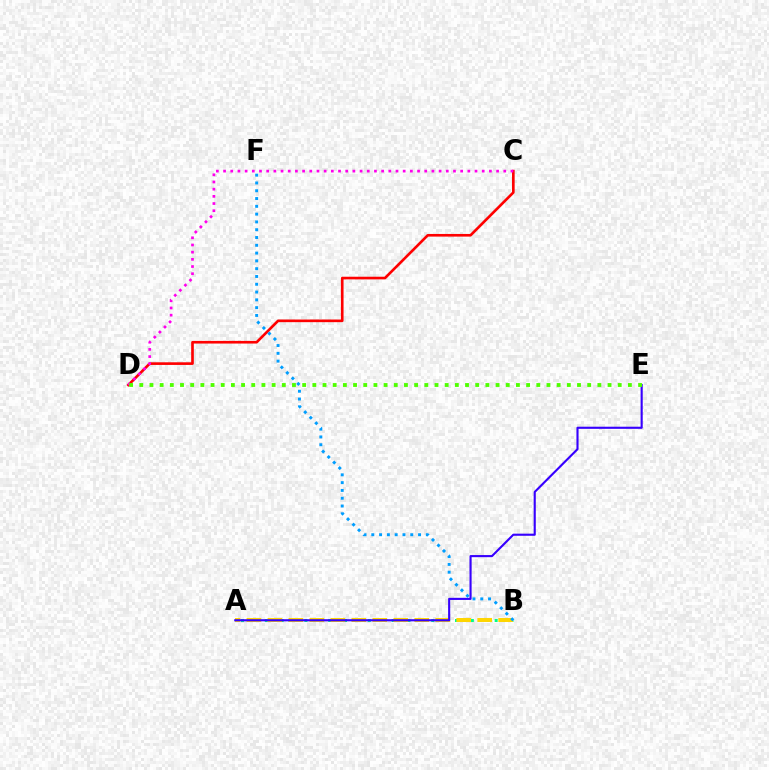{('A', 'B'): [{'color': '#00ff86', 'line_style': 'dotted', 'thickness': 2.15}, {'color': '#ffd500', 'line_style': 'dashed', 'thickness': 2.85}], ('C', 'D'): [{'color': '#ff0000', 'line_style': 'solid', 'thickness': 1.91}, {'color': '#ff00ed', 'line_style': 'dotted', 'thickness': 1.95}], ('A', 'E'): [{'color': '#3700ff', 'line_style': 'solid', 'thickness': 1.53}], ('B', 'F'): [{'color': '#009eff', 'line_style': 'dotted', 'thickness': 2.12}], ('D', 'E'): [{'color': '#4fff00', 'line_style': 'dotted', 'thickness': 2.77}]}